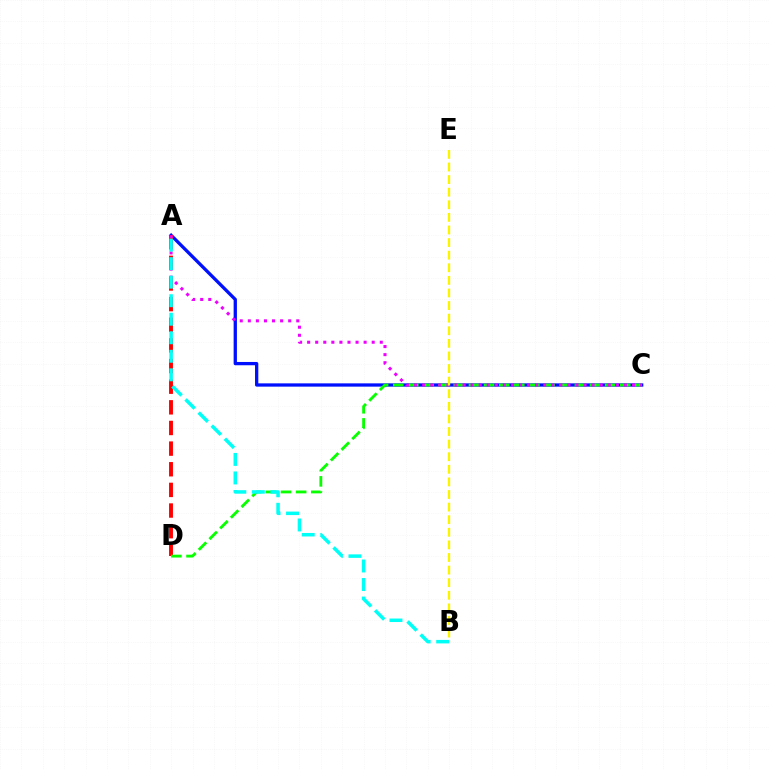{('A', 'C'): [{'color': '#0010ff', 'line_style': 'solid', 'thickness': 2.37}, {'color': '#ee00ff', 'line_style': 'dotted', 'thickness': 2.19}], ('A', 'D'): [{'color': '#ff0000', 'line_style': 'dashed', 'thickness': 2.8}], ('C', 'D'): [{'color': '#08ff00', 'line_style': 'dashed', 'thickness': 2.06}], ('B', 'E'): [{'color': '#fcf500', 'line_style': 'dashed', 'thickness': 1.71}], ('A', 'B'): [{'color': '#00fff6', 'line_style': 'dashed', 'thickness': 2.52}]}